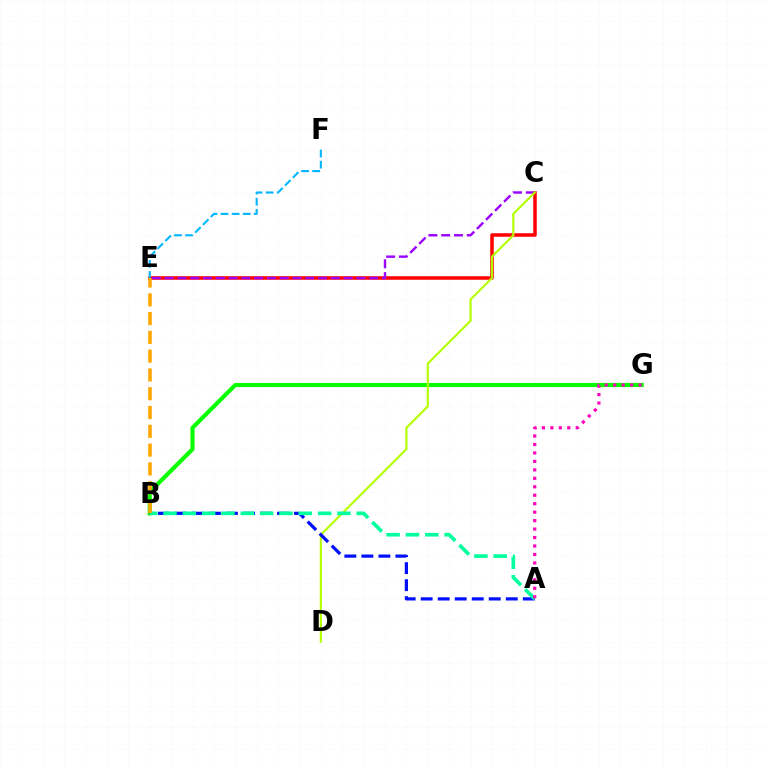{('B', 'G'): [{'color': '#08ff00', 'line_style': 'solid', 'thickness': 2.96}], ('C', 'E'): [{'color': '#ff0000', 'line_style': 'solid', 'thickness': 2.54}, {'color': '#9b00ff', 'line_style': 'dashed', 'thickness': 1.74}], ('C', 'D'): [{'color': '#b3ff00', 'line_style': 'solid', 'thickness': 1.55}], ('A', 'B'): [{'color': '#0010ff', 'line_style': 'dashed', 'thickness': 2.31}, {'color': '#00ff9d', 'line_style': 'dashed', 'thickness': 2.63}], ('A', 'G'): [{'color': '#ff00bd', 'line_style': 'dotted', 'thickness': 2.3}], ('B', 'E'): [{'color': '#ffa500', 'line_style': 'dashed', 'thickness': 2.55}], ('E', 'F'): [{'color': '#00b5ff', 'line_style': 'dashed', 'thickness': 1.51}]}